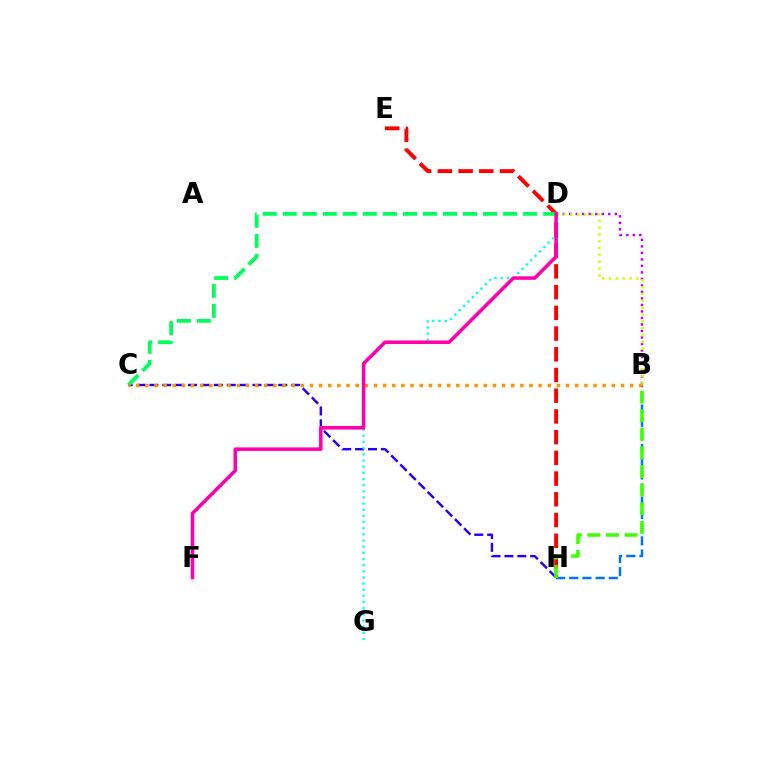{('E', 'H'): [{'color': '#ff0000', 'line_style': 'dashed', 'thickness': 2.81}], ('B', 'D'): [{'color': '#b900ff', 'line_style': 'dotted', 'thickness': 1.77}, {'color': '#d1ff00', 'line_style': 'dotted', 'thickness': 1.86}], ('B', 'H'): [{'color': '#0074ff', 'line_style': 'dashed', 'thickness': 1.79}, {'color': '#3dff00', 'line_style': 'dashed', 'thickness': 2.53}], ('C', 'H'): [{'color': '#2500ff', 'line_style': 'dashed', 'thickness': 1.75}], ('C', 'D'): [{'color': '#00ff5c', 'line_style': 'dashed', 'thickness': 2.72}], ('D', 'G'): [{'color': '#00fff6', 'line_style': 'dotted', 'thickness': 1.67}], ('B', 'C'): [{'color': '#ff9400', 'line_style': 'dotted', 'thickness': 2.49}], ('D', 'F'): [{'color': '#ff00ac', 'line_style': 'solid', 'thickness': 2.53}]}